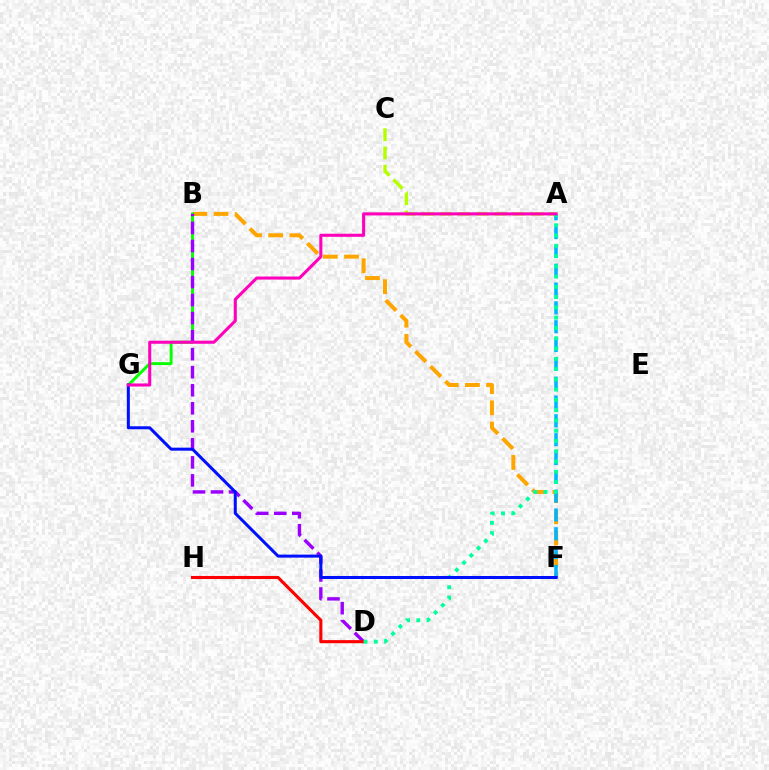{('B', 'F'): [{'color': '#ffa500', 'line_style': 'dashed', 'thickness': 2.88}], ('B', 'G'): [{'color': '#08ff00', 'line_style': 'solid', 'thickness': 2.11}], ('B', 'D'): [{'color': '#9b00ff', 'line_style': 'dashed', 'thickness': 2.45}], ('A', 'F'): [{'color': '#00b5ff', 'line_style': 'dashed', 'thickness': 2.56}], ('D', 'H'): [{'color': '#ff0000', 'line_style': 'solid', 'thickness': 2.23}], ('A', 'C'): [{'color': '#b3ff00', 'line_style': 'dashed', 'thickness': 2.48}], ('A', 'D'): [{'color': '#00ff9d', 'line_style': 'dotted', 'thickness': 2.79}], ('F', 'G'): [{'color': '#0010ff', 'line_style': 'solid', 'thickness': 2.17}], ('A', 'G'): [{'color': '#ff00bd', 'line_style': 'solid', 'thickness': 2.21}]}